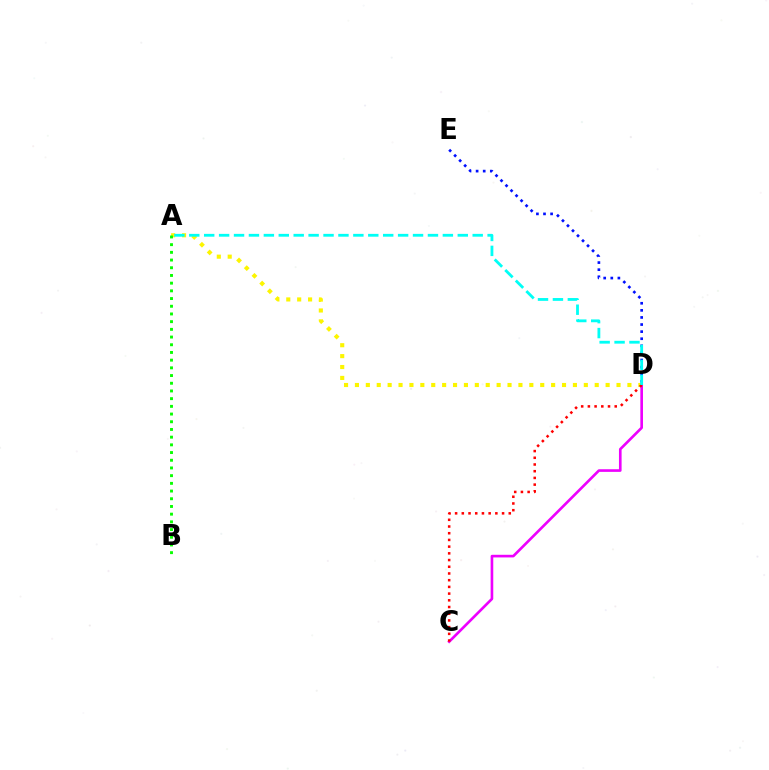{('A', 'D'): [{'color': '#fcf500', 'line_style': 'dotted', 'thickness': 2.96}, {'color': '#00fff6', 'line_style': 'dashed', 'thickness': 2.03}], ('C', 'D'): [{'color': '#ee00ff', 'line_style': 'solid', 'thickness': 1.9}, {'color': '#ff0000', 'line_style': 'dotted', 'thickness': 1.82}], ('A', 'B'): [{'color': '#08ff00', 'line_style': 'dotted', 'thickness': 2.09}], ('D', 'E'): [{'color': '#0010ff', 'line_style': 'dotted', 'thickness': 1.93}]}